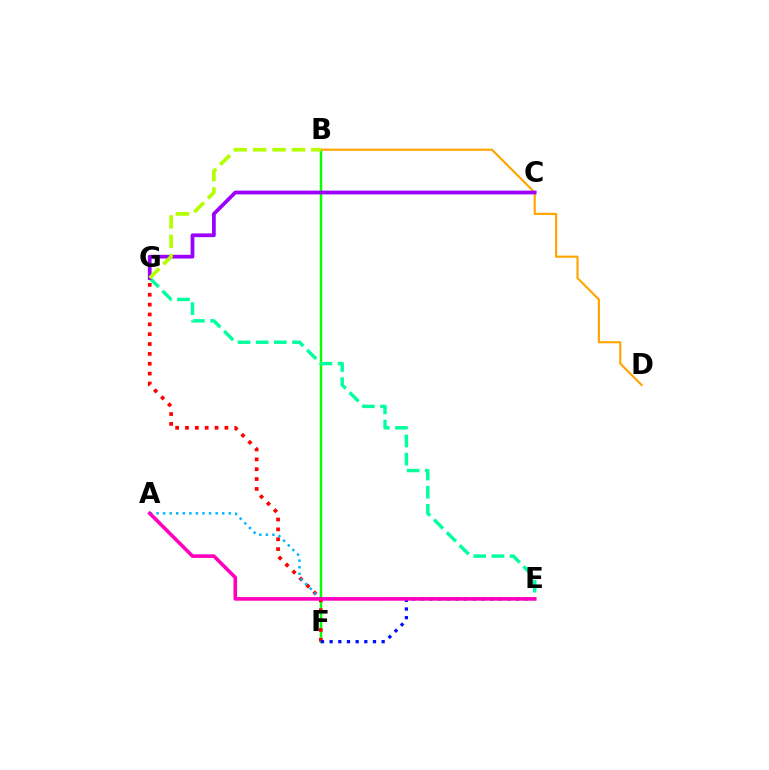{('B', 'F'): [{'color': '#08ff00', 'line_style': 'solid', 'thickness': 1.77}], ('F', 'G'): [{'color': '#ff0000', 'line_style': 'dotted', 'thickness': 2.68}], ('A', 'E'): [{'color': '#00b5ff', 'line_style': 'dotted', 'thickness': 1.78}, {'color': '#ff00bd', 'line_style': 'solid', 'thickness': 2.6}], ('E', 'G'): [{'color': '#00ff9d', 'line_style': 'dashed', 'thickness': 2.47}], ('B', 'D'): [{'color': '#ffa500', 'line_style': 'solid', 'thickness': 1.56}], ('C', 'G'): [{'color': '#9b00ff', 'line_style': 'solid', 'thickness': 2.68}], ('E', 'F'): [{'color': '#0010ff', 'line_style': 'dotted', 'thickness': 2.36}], ('B', 'G'): [{'color': '#b3ff00', 'line_style': 'dashed', 'thickness': 2.63}]}